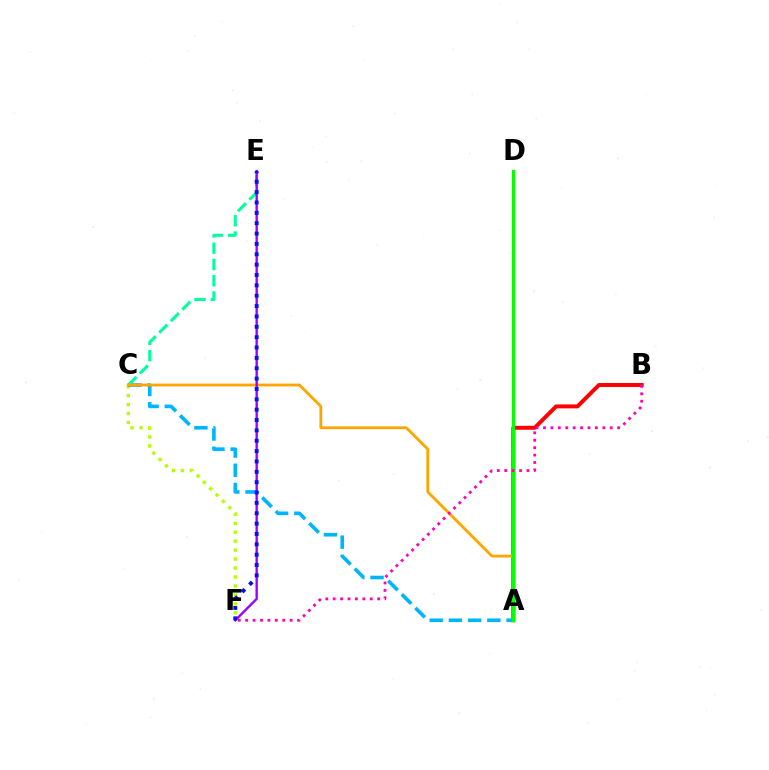{('C', 'F'): [{'color': '#b3ff00', 'line_style': 'dotted', 'thickness': 2.43}], ('A', 'B'): [{'color': '#ff0000', 'line_style': 'solid', 'thickness': 2.85}], ('A', 'C'): [{'color': '#00b5ff', 'line_style': 'dashed', 'thickness': 2.61}, {'color': '#ffa500', 'line_style': 'solid', 'thickness': 2.03}], ('C', 'E'): [{'color': '#00ff9d', 'line_style': 'dashed', 'thickness': 2.21}], ('E', 'F'): [{'color': '#9b00ff', 'line_style': 'solid', 'thickness': 1.71}, {'color': '#0010ff', 'line_style': 'dotted', 'thickness': 2.81}], ('A', 'D'): [{'color': '#08ff00', 'line_style': 'solid', 'thickness': 2.29}], ('B', 'F'): [{'color': '#ff00bd', 'line_style': 'dotted', 'thickness': 2.01}]}